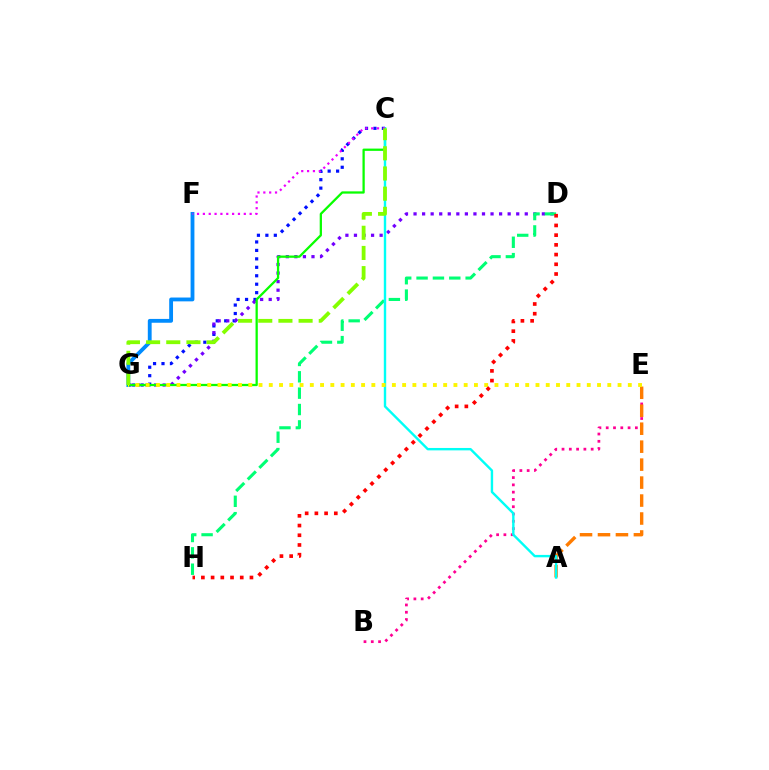{('B', 'E'): [{'color': '#ff0094', 'line_style': 'dotted', 'thickness': 1.98}], ('C', 'G'): [{'color': '#0010ff', 'line_style': 'dotted', 'thickness': 2.3}, {'color': '#08ff00', 'line_style': 'solid', 'thickness': 1.64}, {'color': '#84ff00', 'line_style': 'dashed', 'thickness': 2.74}], ('A', 'E'): [{'color': '#ff7c00', 'line_style': 'dashed', 'thickness': 2.44}], ('D', 'G'): [{'color': '#7200ff', 'line_style': 'dotted', 'thickness': 2.32}], ('D', 'H'): [{'color': '#00ff74', 'line_style': 'dashed', 'thickness': 2.22}, {'color': '#ff0000', 'line_style': 'dotted', 'thickness': 2.64}], ('F', 'G'): [{'color': '#008cff', 'line_style': 'solid', 'thickness': 2.75}], ('A', 'C'): [{'color': '#00fff6', 'line_style': 'solid', 'thickness': 1.73}], ('C', 'F'): [{'color': '#ee00ff', 'line_style': 'dotted', 'thickness': 1.59}], ('E', 'G'): [{'color': '#fcf500', 'line_style': 'dotted', 'thickness': 2.79}]}